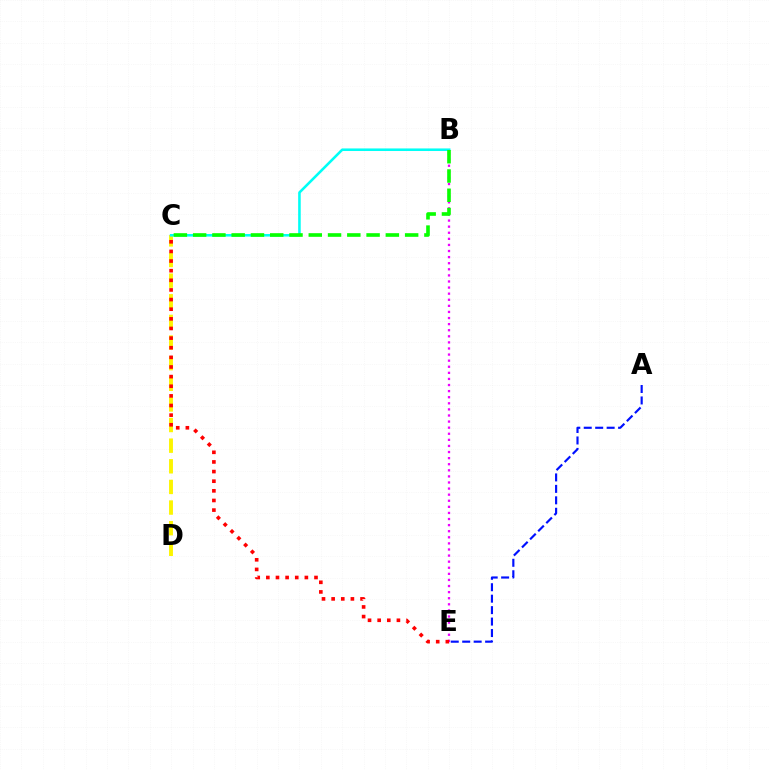{('B', 'E'): [{'color': '#ee00ff', 'line_style': 'dotted', 'thickness': 1.65}], ('C', 'D'): [{'color': '#fcf500', 'line_style': 'dashed', 'thickness': 2.8}], ('A', 'E'): [{'color': '#0010ff', 'line_style': 'dashed', 'thickness': 1.56}], ('C', 'E'): [{'color': '#ff0000', 'line_style': 'dotted', 'thickness': 2.62}], ('B', 'C'): [{'color': '#00fff6', 'line_style': 'solid', 'thickness': 1.85}, {'color': '#08ff00', 'line_style': 'dashed', 'thickness': 2.62}]}